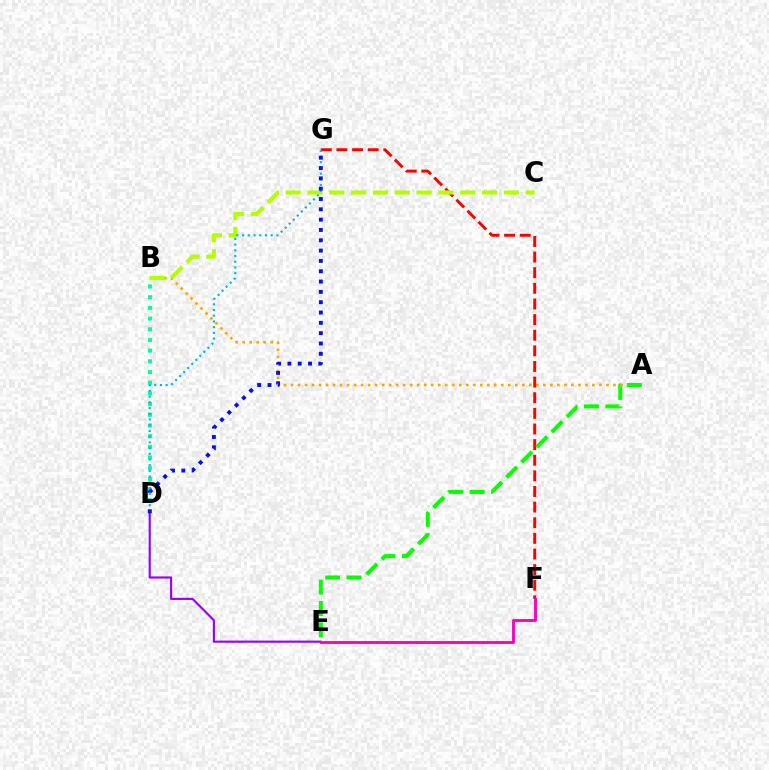{('A', 'B'): [{'color': '#ffa500', 'line_style': 'dotted', 'thickness': 1.9}], ('F', 'G'): [{'color': '#ff0000', 'line_style': 'dashed', 'thickness': 2.12}], ('B', 'C'): [{'color': '#b3ff00', 'line_style': 'dashed', 'thickness': 2.96}], ('B', 'D'): [{'color': '#00ff9d', 'line_style': 'dotted', 'thickness': 2.9}], ('D', 'G'): [{'color': '#00b5ff', 'line_style': 'dotted', 'thickness': 1.55}, {'color': '#0010ff', 'line_style': 'dotted', 'thickness': 2.8}], ('D', 'E'): [{'color': '#9b00ff', 'line_style': 'solid', 'thickness': 1.55}], ('A', 'E'): [{'color': '#08ff00', 'line_style': 'dashed', 'thickness': 2.91}], ('E', 'F'): [{'color': '#ff00bd', 'line_style': 'solid', 'thickness': 2.08}]}